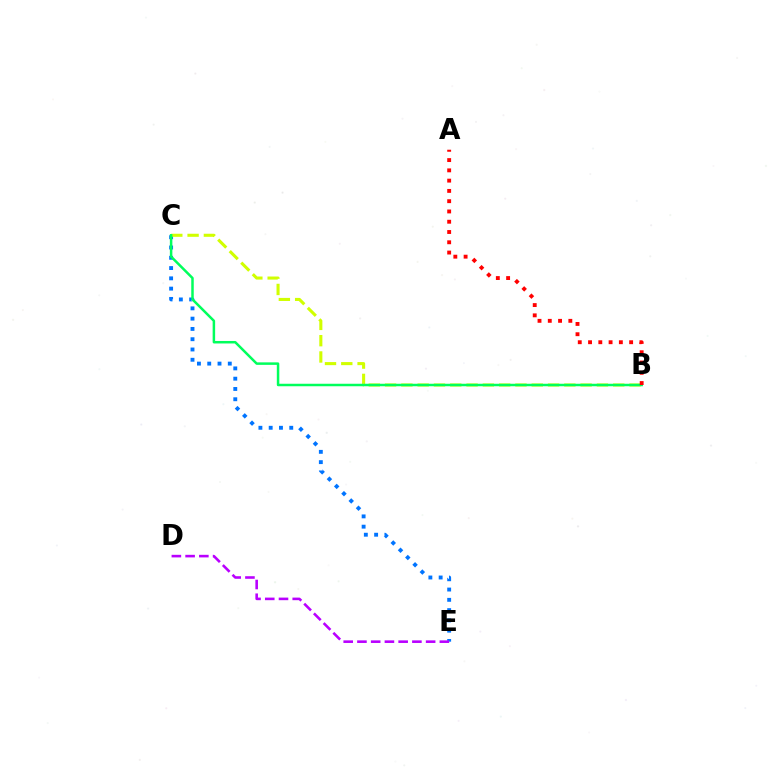{('C', 'E'): [{'color': '#0074ff', 'line_style': 'dotted', 'thickness': 2.79}], ('B', 'C'): [{'color': '#d1ff00', 'line_style': 'dashed', 'thickness': 2.21}, {'color': '#00ff5c', 'line_style': 'solid', 'thickness': 1.8}], ('A', 'B'): [{'color': '#ff0000', 'line_style': 'dotted', 'thickness': 2.79}], ('D', 'E'): [{'color': '#b900ff', 'line_style': 'dashed', 'thickness': 1.87}]}